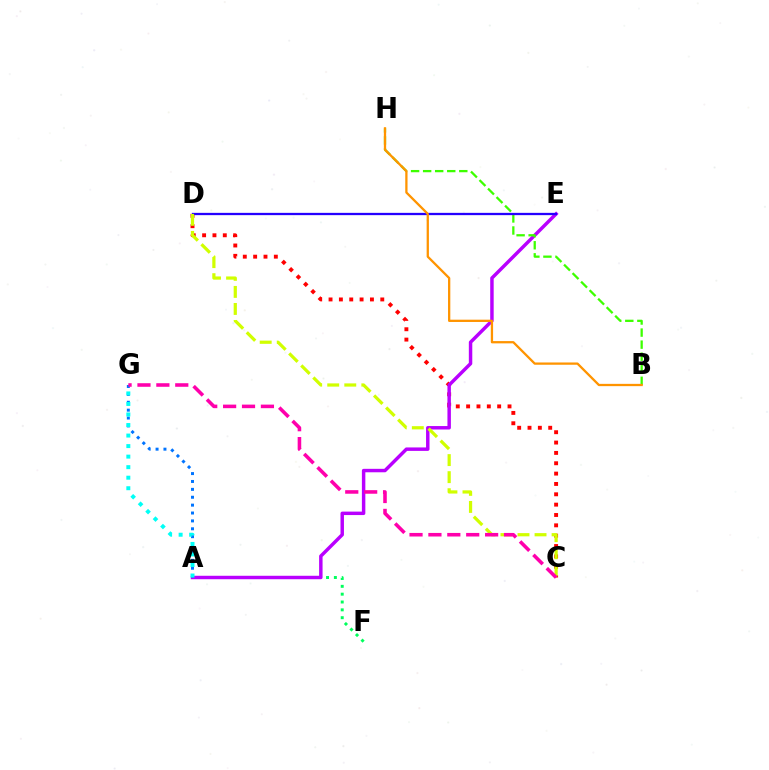{('A', 'F'): [{'color': '#00ff5c', 'line_style': 'dotted', 'thickness': 2.13}], ('C', 'D'): [{'color': '#ff0000', 'line_style': 'dotted', 'thickness': 2.81}, {'color': '#d1ff00', 'line_style': 'dashed', 'thickness': 2.32}], ('A', 'E'): [{'color': '#b900ff', 'line_style': 'solid', 'thickness': 2.49}], ('B', 'H'): [{'color': '#3dff00', 'line_style': 'dashed', 'thickness': 1.64}, {'color': '#ff9400', 'line_style': 'solid', 'thickness': 1.64}], ('A', 'G'): [{'color': '#0074ff', 'line_style': 'dotted', 'thickness': 2.14}, {'color': '#00fff6', 'line_style': 'dotted', 'thickness': 2.86}], ('D', 'E'): [{'color': '#2500ff', 'line_style': 'solid', 'thickness': 1.65}], ('C', 'G'): [{'color': '#ff00ac', 'line_style': 'dashed', 'thickness': 2.57}]}